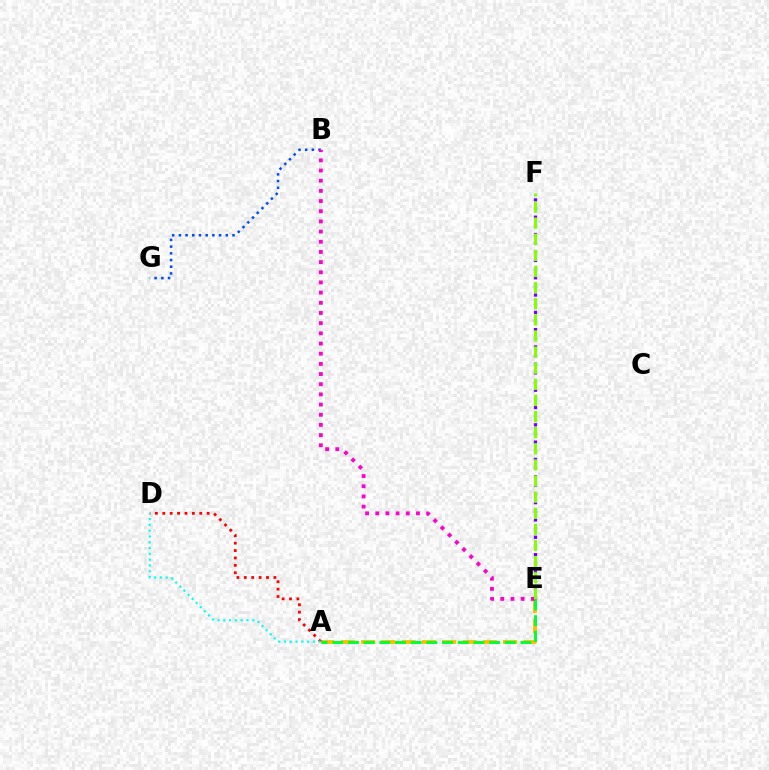{('A', 'E'): [{'color': '#ffbd00', 'line_style': 'dashed', 'thickness': 2.76}, {'color': '#00ff39', 'line_style': 'dashed', 'thickness': 2.13}], ('B', 'G'): [{'color': '#004bff', 'line_style': 'dotted', 'thickness': 1.82}], ('B', 'E'): [{'color': '#ff00cf', 'line_style': 'dotted', 'thickness': 2.76}], ('A', 'D'): [{'color': '#ff0000', 'line_style': 'dotted', 'thickness': 2.01}, {'color': '#00fff6', 'line_style': 'dotted', 'thickness': 1.57}], ('E', 'F'): [{'color': '#7200ff', 'line_style': 'dotted', 'thickness': 2.35}, {'color': '#84ff00', 'line_style': 'dashed', 'thickness': 2.19}]}